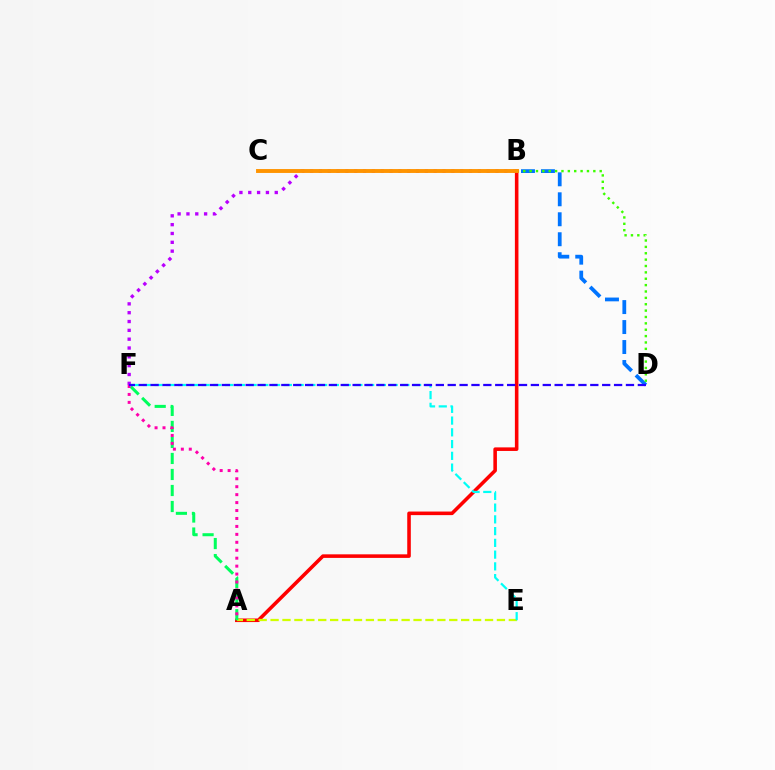{('A', 'B'): [{'color': '#ff0000', 'line_style': 'solid', 'thickness': 2.57}], ('B', 'D'): [{'color': '#0074ff', 'line_style': 'dashed', 'thickness': 2.71}, {'color': '#3dff00', 'line_style': 'dotted', 'thickness': 1.73}], ('A', 'E'): [{'color': '#d1ff00', 'line_style': 'dashed', 'thickness': 1.62}], ('A', 'F'): [{'color': '#00ff5c', 'line_style': 'dashed', 'thickness': 2.18}, {'color': '#ff00ac', 'line_style': 'dotted', 'thickness': 2.16}], ('E', 'F'): [{'color': '#00fff6', 'line_style': 'dashed', 'thickness': 1.6}], ('B', 'F'): [{'color': '#b900ff', 'line_style': 'dotted', 'thickness': 2.4}], ('B', 'C'): [{'color': '#ff9400', 'line_style': 'solid', 'thickness': 2.8}], ('D', 'F'): [{'color': '#2500ff', 'line_style': 'dashed', 'thickness': 1.61}]}